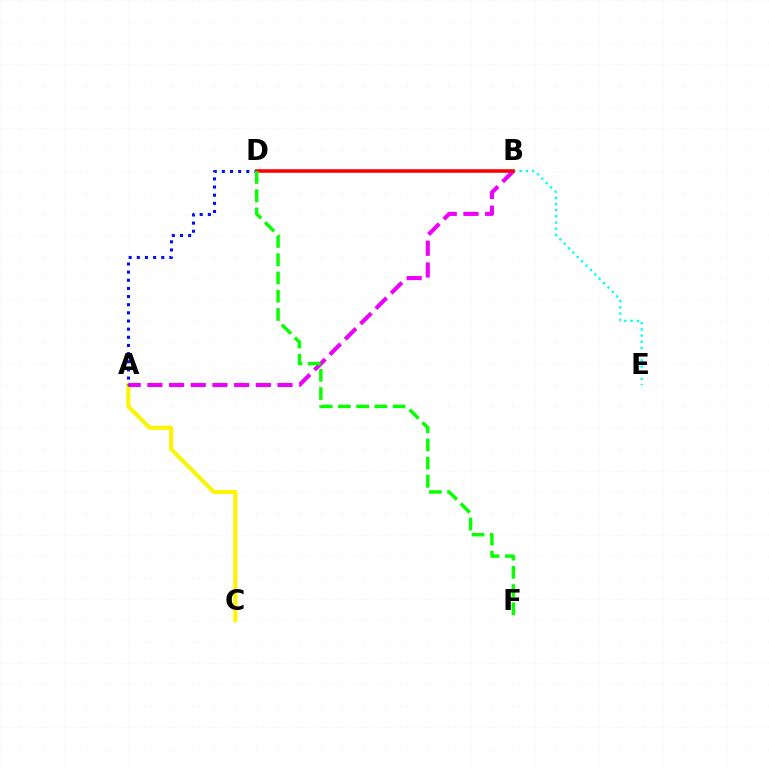{('A', 'C'): [{'color': '#fcf500', 'line_style': 'solid', 'thickness': 2.91}], ('A', 'B'): [{'color': '#ee00ff', 'line_style': 'dashed', 'thickness': 2.95}], ('A', 'D'): [{'color': '#0010ff', 'line_style': 'dotted', 'thickness': 2.21}], ('B', 'E'): [{'color': '#00fff6', 'line_style': 'dotted', 'thickness': 1.68}], ('B', 'D'): [{'color': '#ff0000', 'line_style': 'solid', 'thickness': 2.57}], ('D', 'F'): [{'color': '#08ff00', 'line_style': 'dashed', 'thickness': 2.48}]}